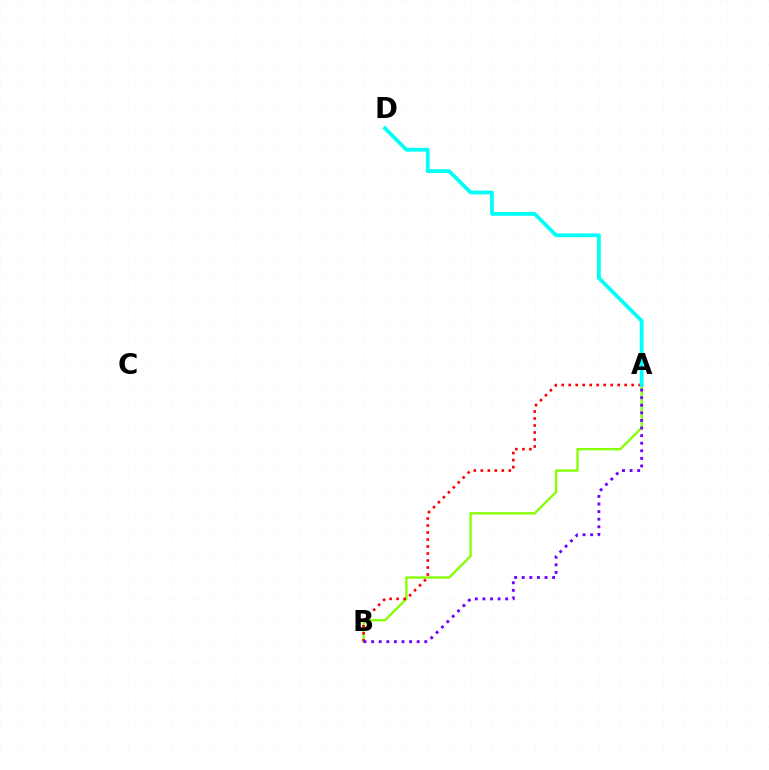{('A', 'B'): [{'color': '#84ff00', 'line_style': 'solid', 'thickness': 1.66}, {'color': '#ff0000', 'line_style': 'dotted', 'thickness': 1.9}, {'color': '#7200ff', 'line_style': 'dotted', 'thickness': 2.06}], ('A', 'D'): [{'color': '#00fff6', 'line_style': 'solid', 'thickness': 2.73}]}